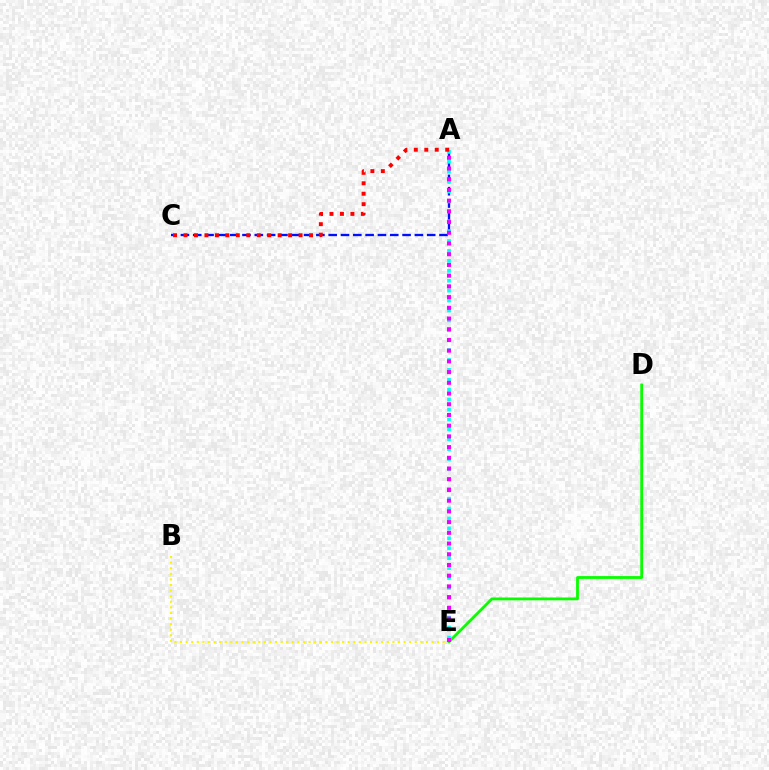{('B', 'E'): [{'color': '#fcf500', 'line_style': 'dotted', 'thickness': 1.52}], ('A', 'C'): [{'color': '#0010ff', 'line_style': 'dashed', 'thickness': 1.67}, {'color': '#ff0000', 'line_style': 'dotted', 'thickness': 2.84}], ('A', 'E'): [{'color': '#00fff6', 'line_style': 'dotted', 'thickness': 2.69}, {'color': '#ee00ff', 'line_style': 'dotted', 'thickness': 2.91}], ('D', 'E'): [{'color': '#08ff00', 'line_style': 'solid', 'thickness': 2.02}]}